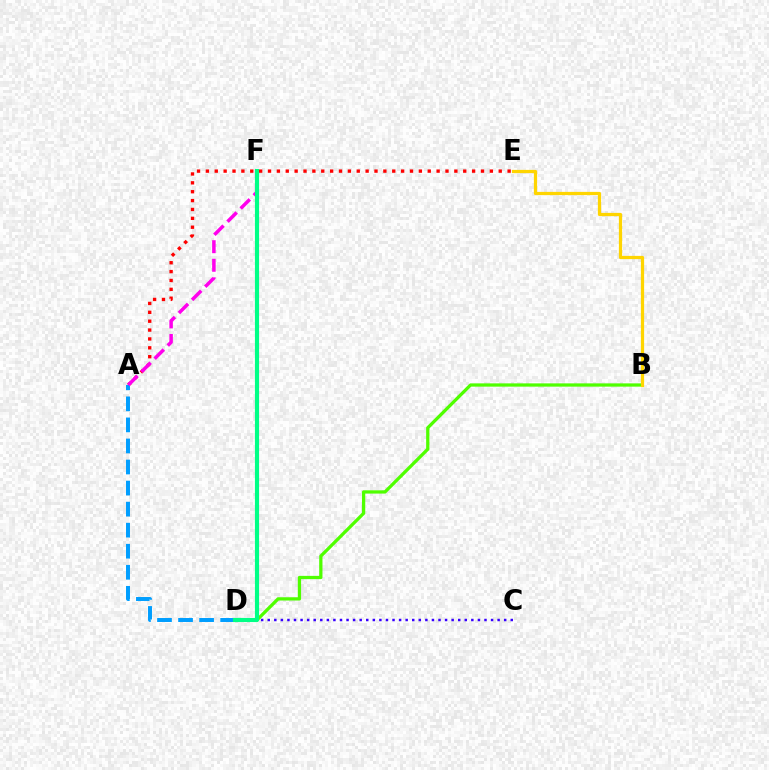{('B', 'D'): [{'color': '#4fff00', 'line_style': 'solid', 'thickness': 2.35}], ('A', 'E'): [{'color': '#ff0000', 'line_style': 'dotted', 'thickness': 2.41}], ('A', 'D'): [{'color': '#009eff', 'line_style': 'dashed', 'thickness': 2.86}], ('A', 'F'): [{'color': '#ff00ed', 'line_style': 'dashed', 'thickness': 2.52}], ('B', 'E'): [{'color': '#ffd500', 'line_style': 'solid', 'thickness': 2.33}], ('C', 'D'): [{'color': '#3700ff', 'line_style': 'dotted', 'thickness': 1.78}], ('D', 'F'): [{'color': '#00ff86', 'line_style': 'solid', 'thickness': 2.98}]}